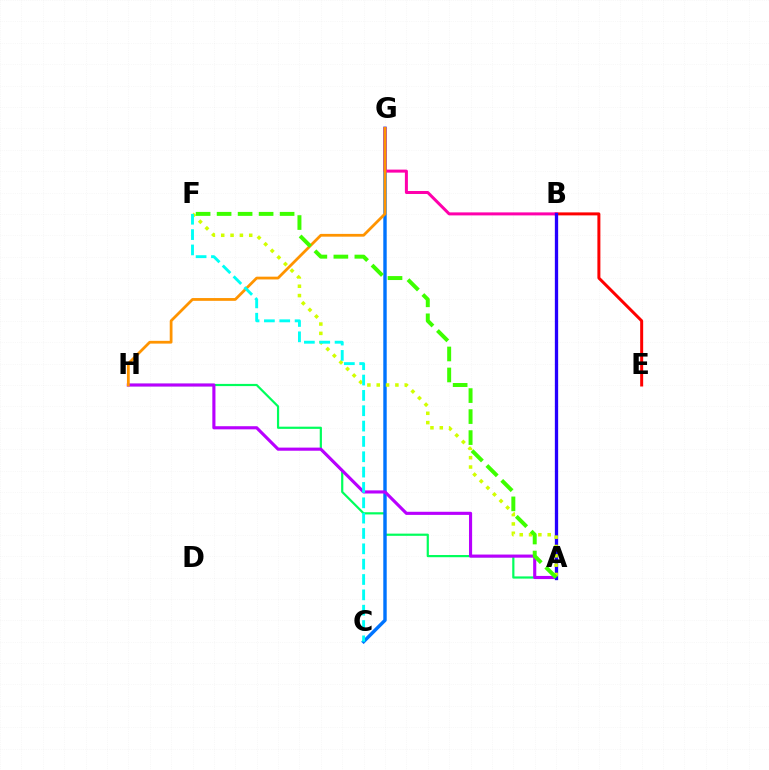{('A', 'H'): [{'color': '#00ff5c', 'line_style': 'solid', 'thickness': 1.58}, {'color': '#b900ff', 'line_style': 'solid', 'thickness': 2.25}], ('B', 'E'): [{'color': '#ff0000', 'line_style': 'solid', 'thickness': 2.15}], ('C', 'G'): [{'color': '#0074ff', 'line_style': 'solid', 'thickness': 2.46}], ('B', 'G'): [{'color': '#ff00ac', 'line_style': 'solid', 'thickness': 2.17}], ('A', 'B'): [{'color': '#2500ff', 'line_style': 'solid', 'thickness': 2.38}], ('G', 'H'): [{'color': '#ff9400', 'line_style': 'solid', 'thickness': 2.0}], ('A', 'F'): [{'color': '#d1ff00', 'line_style': 'dotted', 'thickness': 2.53}, {'color': '#3dff00', 'line_style': 'dashed', 'thickness': 2.85}], ('C', 'F'): [{'color': '#00fff6', 'line_style': 'dashed', 'thickness': 2.08}]}